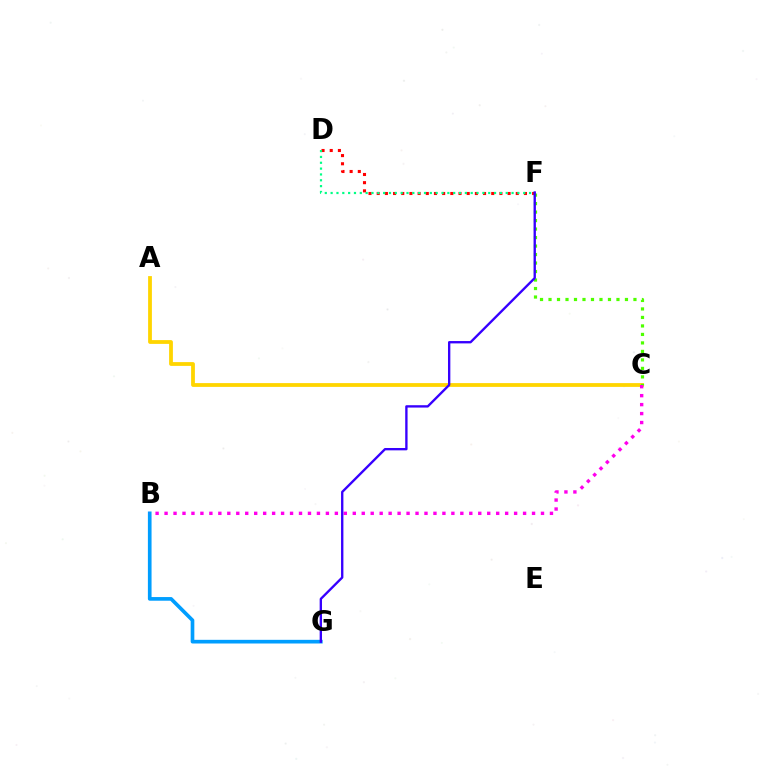{('A', 'C'): [{'color': '#ffd500', 'line_style': 'solid', 'thickness': 2.73}], ('D', 'F'): [{'color': '#ff0000', 'line_style': 'dotted', 'thickness': 2.22}, {'color': '#00ff86', 'line_style': 'dotted', 'thickness': 1.59}], ('B', 'G'): [{'color': '#009eff', 'line_style': 'solid', 'thickness': 2.64}], ('C', 'F'): [{'color': '#4fff00', 'line_style': 'dotted', 'thickness': 2.31}], ('B', 'C'): [{'color': '#ff00ed', 'line_style': 'dotted', 'thickness': 2.44}], ('F', 'G'): [{'color': '#3700ff', 'line_style': 'solid', 'thickness': 1.69}]}